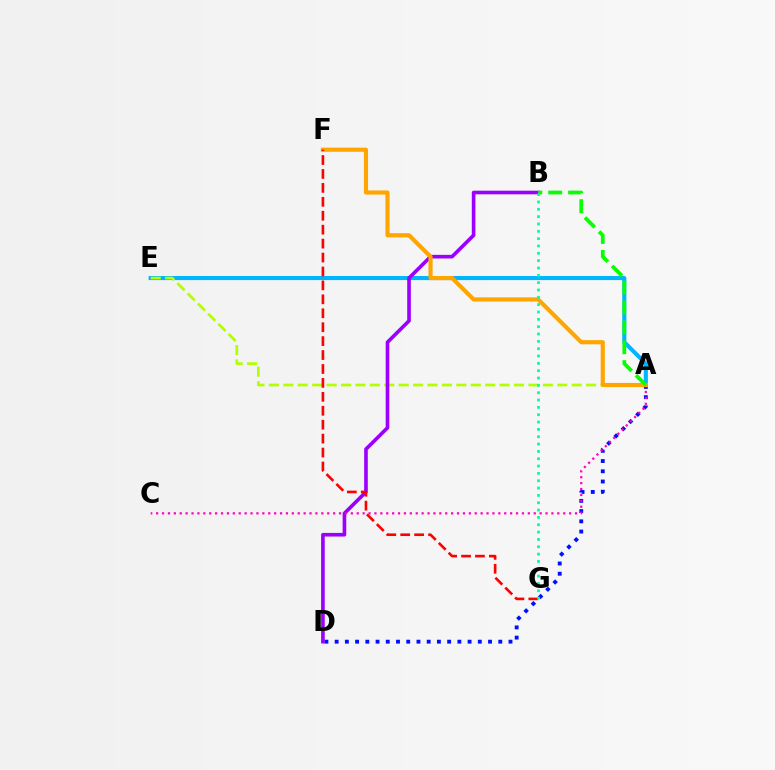{('A', 'E'): [{'color': '#00b5ff', 'line_style': 'solid', 'thickness': 2.93}, {'color': '#b3ff00', 'line_style': 'dashed', 'thickness': 1.96}], ('A', 'D'): [{'color': '#0010ff', 'line_style': 'dotted', 'thickness': 2.78}], ('B', 'D'): [{'color': '#9b00ff', 'line_style': 'solid', 'thickness': 2.62}], ('A', 'C'): [{'color': '#ff00bd', 'line_style': 'dotted', 'thickness': 1.6}], ('A', 'F'): [{'color': '#ffa500', 'line_style': 'solid', 'thickness': 2.99}], ('A', 'B'): [{'color': '#08ff00', 'line_style': 'dashed', 'thickness': 2.7}], ('F', 'G'): [{'color': '#ff0000', 'line_style': 'dashed', 'thickness': 1.89}], ('B', 'G'): [{'color': '#00ff9d', 'line_style': 'dotted', 'thickness': 1.99}]}